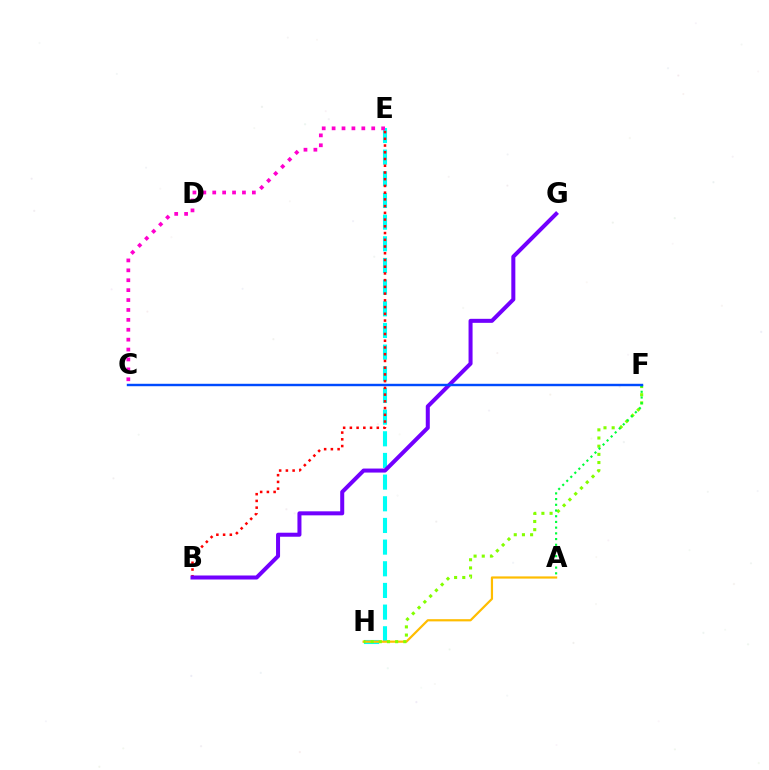{('E', 'H'): [{'color': '#00fff6', 'line_style': 'dashed', 'thickness': 2.94}], ('A', 'H'): [{'color': '#ffbd00', 'line_style': 'solid', 'thickness': 1.59}], ('C', 'E'): [{'color': '#ff00cf', 'line_style': 'dotted', 'thickness': 2.69}], ('B', 'E'): [{'color': '#ff0000', 'line_style': 'dotted', 'thickness': 1.83}], ('B', 'G'): [{'color': '#7200ff', 'line_style': 'solid', 'thickness': 2.89}], ('F', 'H'): [{'color': '#84ff00', 'line_style': 'dotted', 'thickness': 2.22}], ('A', 'F'): [{'color': '#00ff39', 'line_style': 'dotted', 'thickness': 1.55}], ('C', 'F'): [{'color': '#004bff', 'line_style': 'solid', 'thickness': 1.75}]}